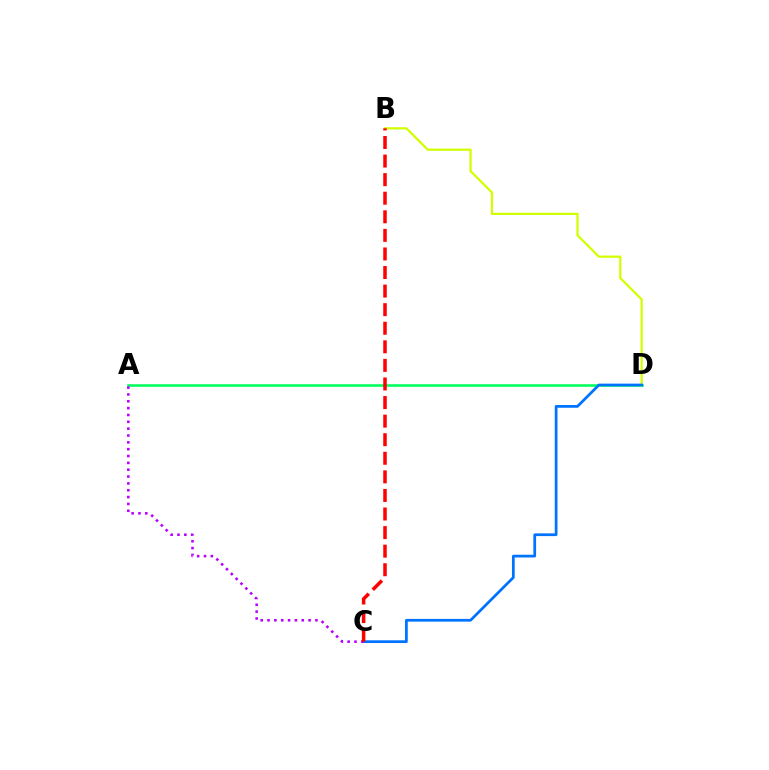{('A', 'D'): [{'color': '#00ff5c', 'line_style': 'solid', 'thickness': 1.85}], ('B', 'D'): [{'color': '#d1ff00', 'line_style': 'solid', 'thickness': 1.61}], ('C', 'D'): [{'color': '#0074ff', 'line_style': 'solid', 'thickness': 1.98}], ('A', 'C'): [{'color': '#b900ff', 'line_style': 'dotted', 'thickness': 1.86}], ('B', 'C'): [{'color': '#ff0000', 'line_style': 'dashed', 'thickness': 2.52}]}